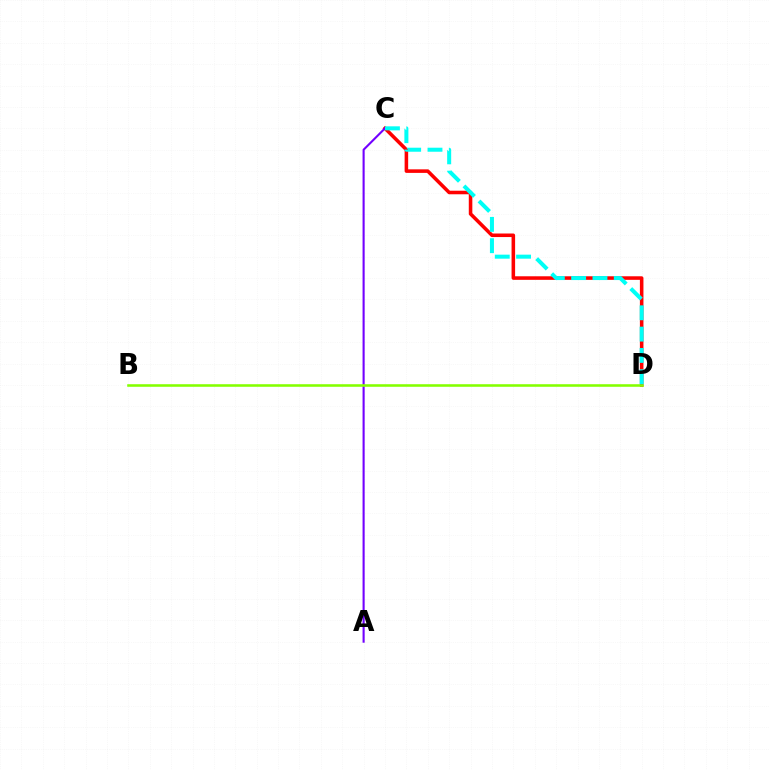{('C', 'D'): [{'color': '#ff0000', 'line_style': 'solid', 'thickness': 2.56}, {'color': '#00fff6', 'line_style': 'dashed', 'thickness': 2.89}], ('A', 'C'): [{'color': '#7200ff', 'line_style': 'solid', 'thickness': 1.51}], ('B', 'D'): [{'color': '#84ff00', 'line_style': 'solid', 'thickness': 1.84}]}